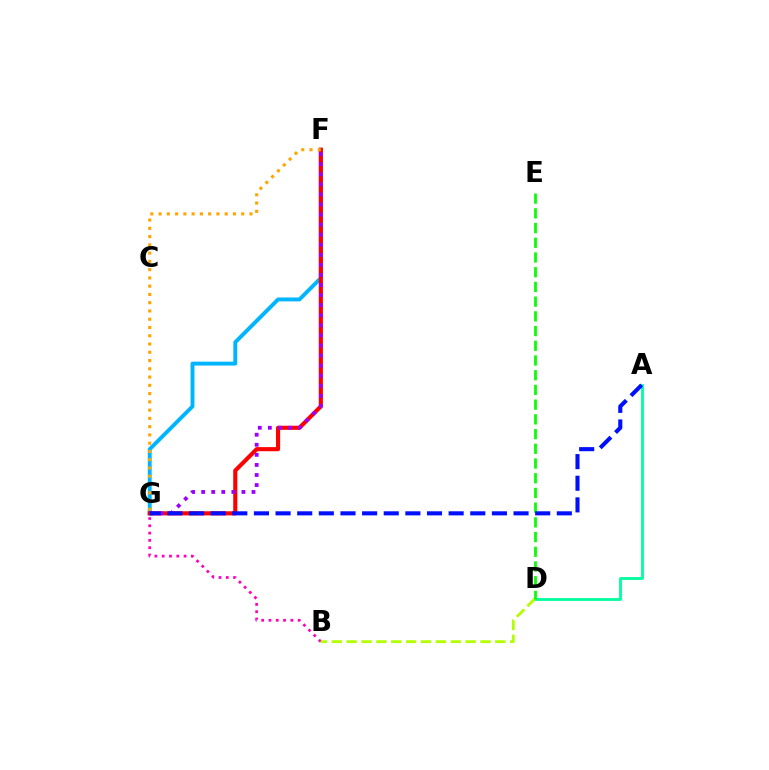{('B', 'G'): [{'color': '#ff00bd', 'line_style': 'dotted', 'thickness': 1.98}], ('A', 'D'): [{'color': '#00ff9d', 'line_style': 'solid', 'thickness': 2.02}], ('F', 'G'): [{'color': '#00b5ff', 'line_style': 'solid', 'thickness': 2.8}, {'color': '#ff0000', 'line_style': 'solid', 'thickness': 2.96}, {'color': '#9b00ff', 'line_style': 'dotted', 'thickness': 2.74}, {'color': '#ffa500', 'line_style': 'dotted', 'thickness': 2.25}], ('B', 'D'): [{'color': '#b3ff00', 'line_style': 'dashed', 'thickness': 2.02}], ('D', 'E'): [{'color': '#08ff00', 'line_style': 'dashed', 'thickness': 2.0}], ('A', 'G'): [{'color': '#0010ff', 'line_style': 'dashed', 'thickness': 2.94}]}